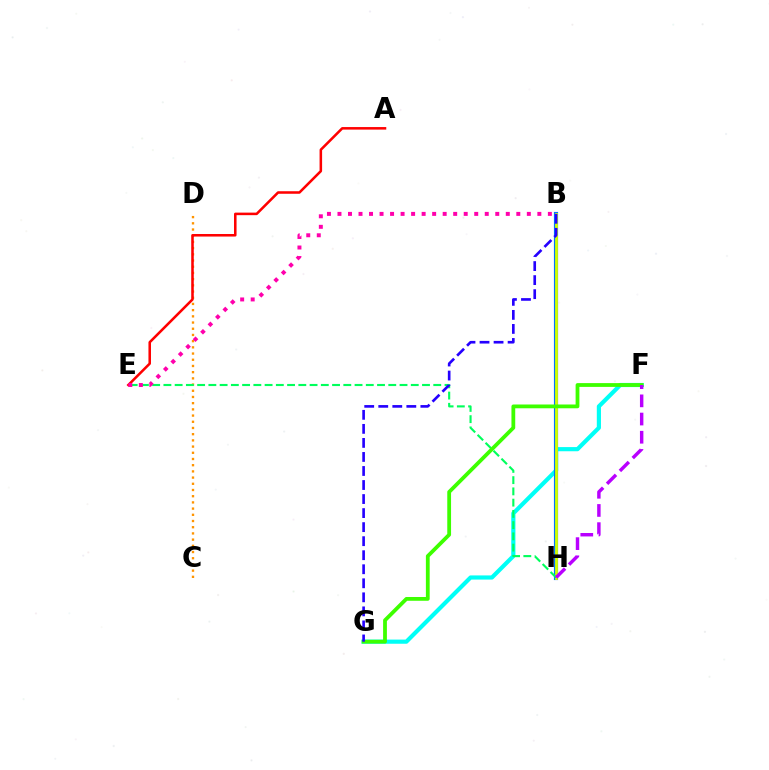{('F', 'G'): [{'color': '#00fff6', 'line_style': 'solid', 'thickness': 3.0}, {'color': '#3dff00', 'line_style': 'solid', 'thickness': 2.73}], ('B', 'H'): [{'color': '#0074ff', 'line_style': 'solid', 'thickness': 2.99}, {'color': '#d1ff00', 'line_style': 'solid', 'thickness': 2.02}], ('C', 'D'): [{'color': '#ff9400', 'line_style': 'dotted', 'thickness': 1.69}], ('E', 'H'): [{'color': '#00ff5c', 'line_style': 'dashed', 'thickness': 1.53}], ('B', 'G'): [{'color': '#2500ff', 'line_style': 'dashed', 'thickness': 1.91}], ('F', 'H'): [{'color': '#b900ff', 'line_style': 'dashed', 'thickness': 2.47}], ('A', 'E'): [{'color': '#ff0000', 'line_style': 'solid', 'thickness': 1.83}], ('B', 'E'): [{'color': '#ff00ac', 'line_style': 'dotted', 'thickness': 2.86}]}